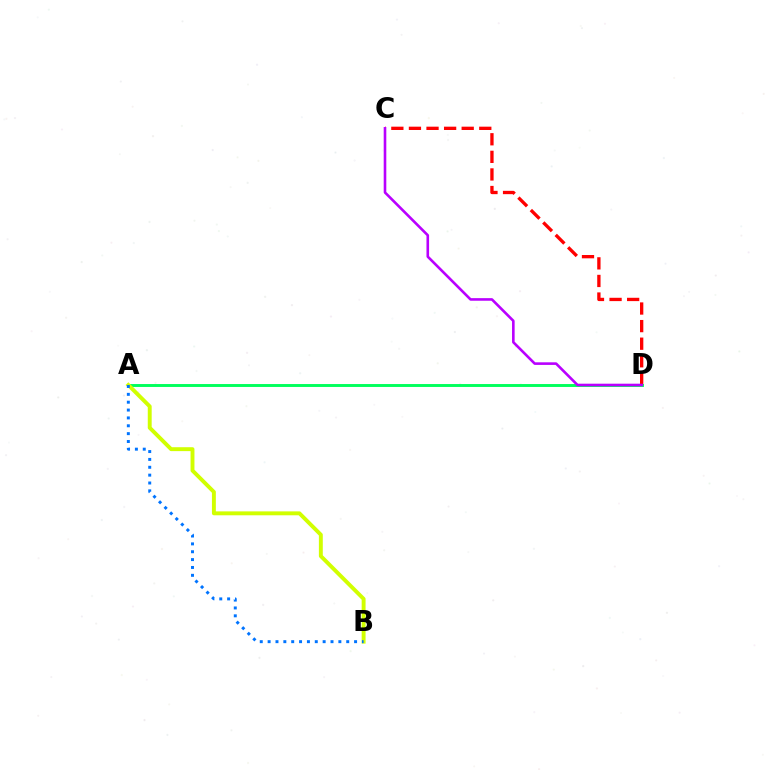{('C', 'D'): [{'color': '#ff0000', 'line_style': 'dashed', 'thickness': 2.39}, {'color': '#b900ff', 'line_style': 'solid', 'thickness': 1.88}], ('A', 'D'): [{'color': '#00ff5c', 'line_style': 'solid', 'thickness': 2.1}], ('A', 'B'): [{'color': '#d1ff00', 'line_style': 'solid', 'thickness': 2.82}, {'color': '#0074ff', 'line_style': 'dotted', 'thickness': 2.14}]}